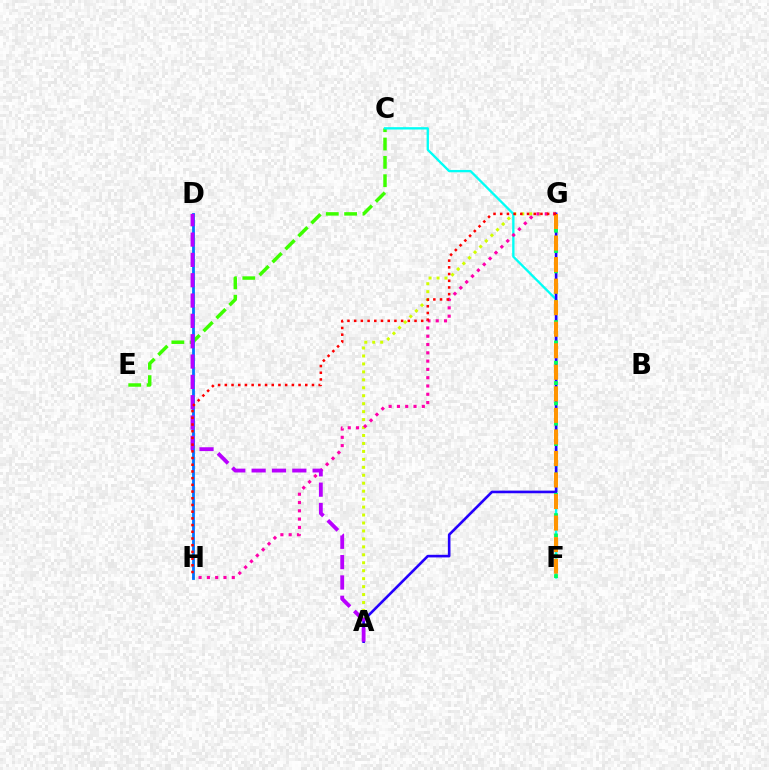{('A', 'G'): [{'color': '#d1ff00', 'line_style': 'dotted', 'thickness': 2.16}, {'color': '#2500ff', 'line_style': 'solid', 'thickness': 1.89}], ('C', 'E'): [{'color': '#3dff00', 'line_style': 'dashed', 'thickness': 2.49}], ('C', 'F'): [{'color': '#00fff6', 'line_style': 'solid', 'thickness': 1.67}], ('G', 'H'): [{'color': '#ff00ac', 'line_style': 'dotted', 'thickness': 2.25}, {'color': '#ff0000', 'line_style': 'dotted', 'thickness': 1.82}], ('D', 'H'): [{'color': '#0074ff', 'line_style': 'solid', 'thickness': 2.01}], ('A', 'D'): [{'color': '#b900ff', 'line_style': 'dashed', 'thickness': 2.76}], ('F', 'G'): [{'color': '#00ff5c', 'line_style': 'dotted', 'thickness': 2.76}, {'color': '#ff9400', 'line_style': 'dashed', 'thickness': 2.93}]}